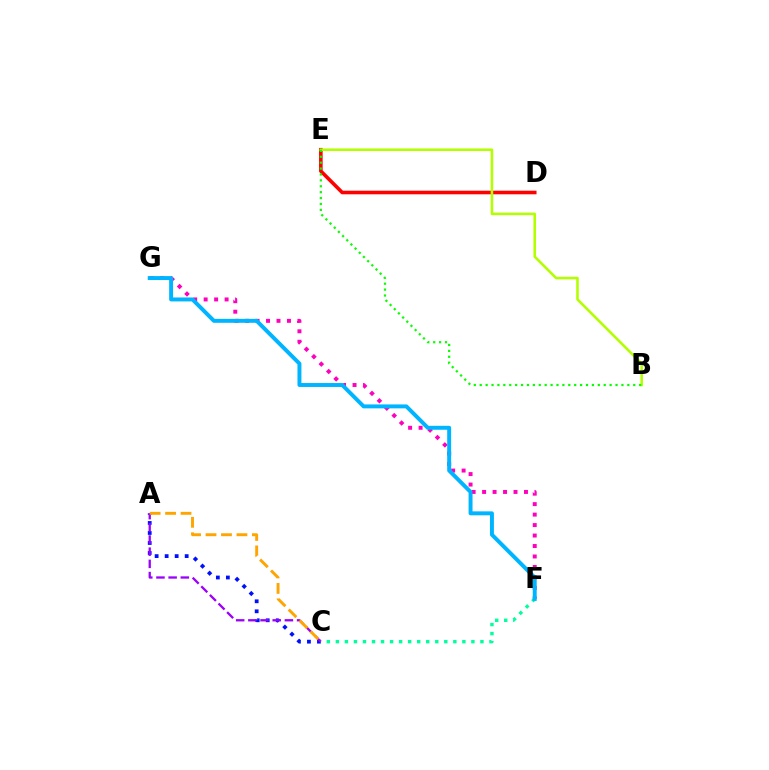{('D', 'E'): [{'color': '#ff0000', 'line_style': 'solid', 'thickness': 2.59}], ('A', 'C'): [{'color': '#0010ff', 'line_style': 'dotted', 'thickness': 2.72}, {'color': '#9b00ff', 'line_style': 'dashed', 'thickness': 1.65}, {'color': '#ffa500', 'line_style': 'dashed', 'thickness': 2.1}], ('F', 'G'): [{'color': '#ff00bd', 'line_style': 'dotted', 'thickness': 2.84}, {'color': '#00b5ff', 'line_style': 'solid', 'thickness': 2.84}], ('C', 'F'): [{'color': '#00ff9d', 'line_style': 'dotted', 'thickness': 2.45}], ('B', 'E'): [{'color': '#b3ff00', 'line_style': 'solid', 'thickness': 1.85}, {'color': '#08ff00', 'line_style': 'dotted', 'thickness': 1.6}]}